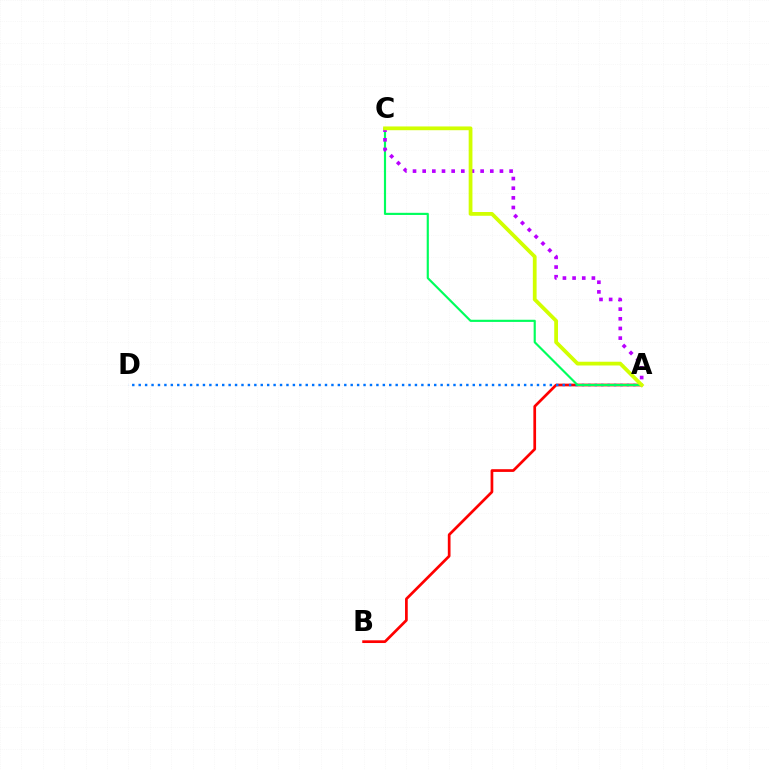{('A', 'B'): [{'color': '#ff0000', 'line_style': 'solid', 'thickness': 1.95}], ('A', 'D'): [{'color': '#0074ff', 'line_style': 'dotted', 'thickness': 1.75}], ('A', 'C'): [{'color': '#00ff5c', 'line_style': 'solid', 'thickness': 1.55}, {'color': '#b900ff', 'line_style': 'dotted', 'thickness': 2.62}, {'color': '#d1ff00', 'line_style': 'solid', 'thickness': 2.71}]}